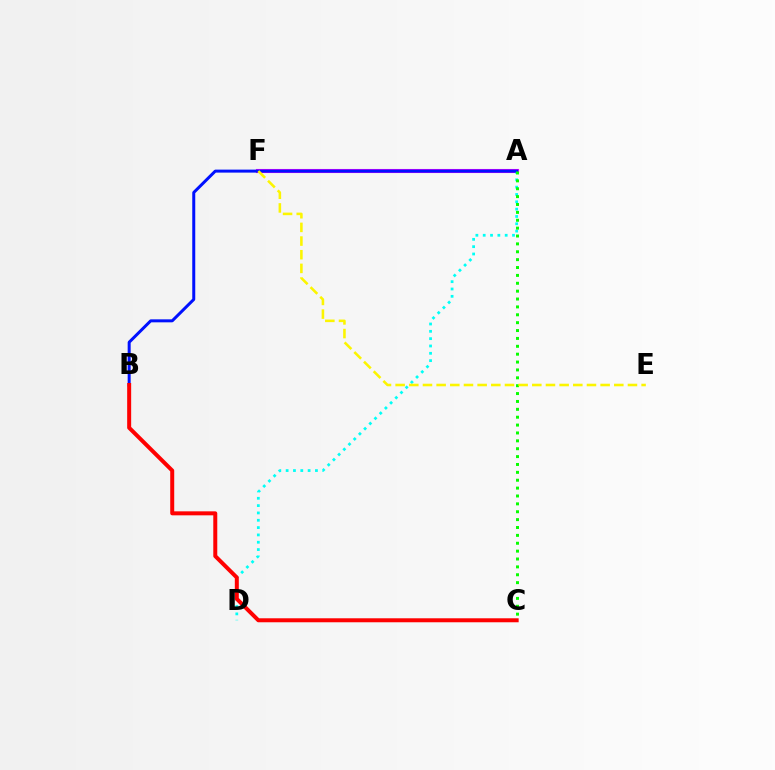{('A', 'F'): [{'color': '#ee00ff', 'line_style': 'solid', 'thickness': 2.94}], ('A', 'D'): [{'color': '#00fff6', 'line_style': 'dotted', 'thickness': 1.99}], ('A', 'B'): [{'color': '#0010ff', 'line_style': 'solid', 'thickness': 2.16}], ('A', 'C'): [{'color': '#08ff00', 'line_style': 'dotted', 'thickness': 2.14}], ('B', 'C'): [{'color': '#ff0000', 'line_style': 'solid', 'thickness': 2.87}], ('E', 'F'): [{'color': '#fcf500', 'line_style': 'dashed', 'thickness': 1.86}]}